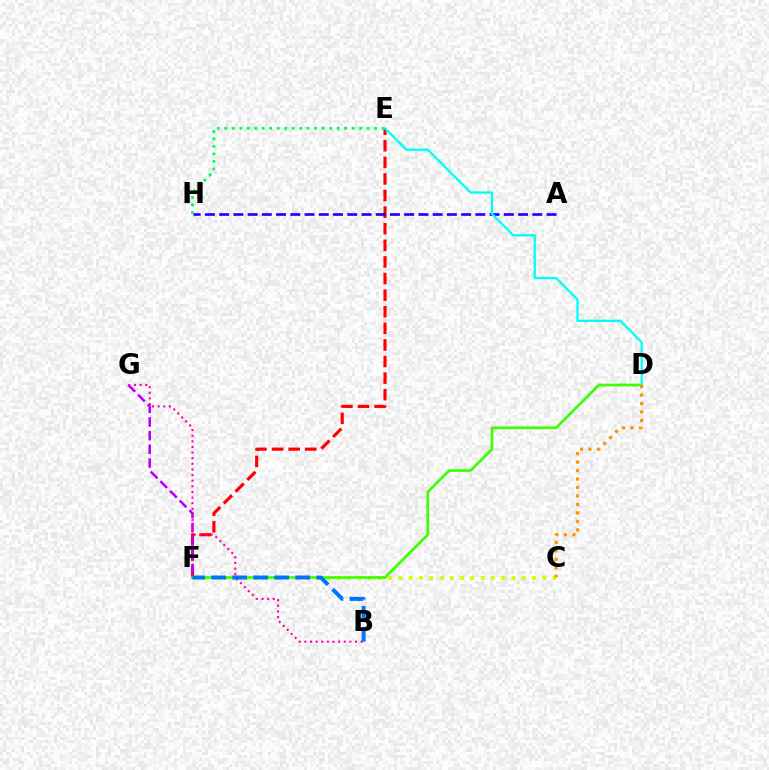{('C', 'F'): [{'color': '#d1ff00', 'line_style': 'dotted', 'thickness': 2.79}], ('E', 'F'): [{'color': '#ff0000', 'line_style': 'dashed', 'thickness': 2.25}], ('D', 'F'): [{'color': '#3dff00', 'line_style': 'solid', 'thickness': 1.95}], ('A', 'H'): [{'color': '#2500ff', 'line_style': 'dashed', 'thickness': 1.93}], ('F', 'G'): [{'color': '#b900ff', 'line_style': 'dashed', 'thickness': 1.86}], ('E', 'H'): [{'color': '#00ff5c', 'line_style': 'dotted', 'thickness': 2.04}], ('B', 'G'): [{'color': '#ff00ac', 'line_style': 'dotted', 'thickness': 1.53}], ('D', 'E'): [{'color': '#00fff6', 'line_style': 'solid', 'thickness': 1.65}], ('C', 'D'): [{'color': '#ff9400', 'line_style': 'dotted', 'thickness': 2.3}], ('B', 'F'): [{'color': '#0074ff', 'line_style': 'dashed', 'thickness': 2.86}]}